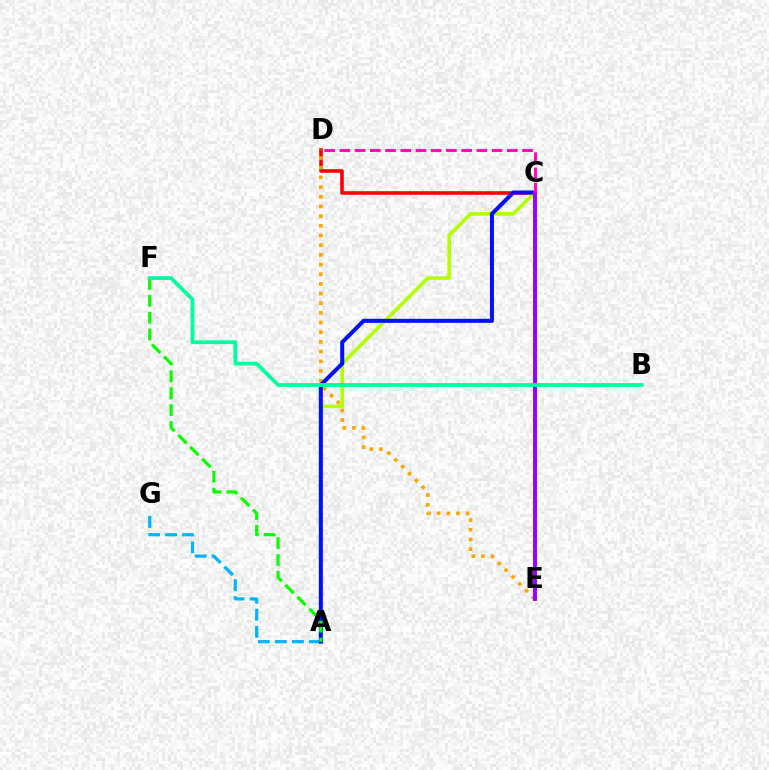{('C', 'D'): [{'color': '#ff0000', 'line_style': 'solid', 'thickness': 2.59}, {'color': '#ff00bd', 'line_style': 'dashed', 'thickness': 2.07}], ('A', 'G'): [{'color': '#00b5ff', 'line_style': 'dashed', 'thickness': 2.31}], ('D', 'E'): [{'color': '#ffa500', 'line_style': 'dotted', 'thickness': 2.63}], ('A', 'C'): [{'color': '#b3ff00', 'line_style': 'solid', 'thickness': 2.58}, {'color': '#0010ff', 'line_style': 'solid', 'thickness': 2.9}], ('A', 'F'): [{'color': '#08ff00', 'line_style': 'dashed', 'thickness': 2.29}], ('C', 'E'): [{'color': '#9b00ff', 'line_style': 'solid', 'thickness': 2.82}], ('B', 'F'): [{'color': '#00ff9d', 'line_style': 'solid', 'thickness': 2.71}]}